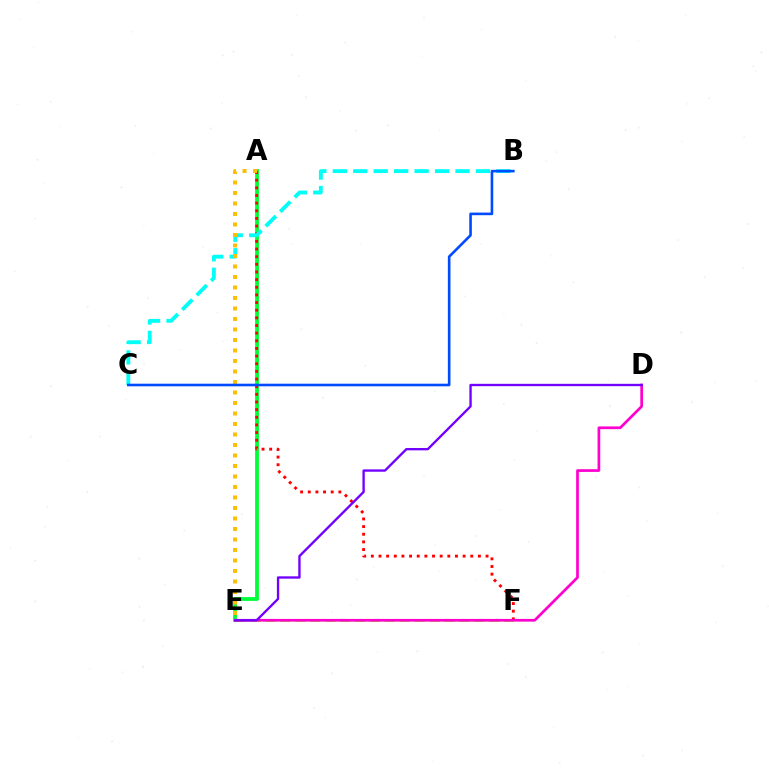{('A', 'E'): [{'color': '#00ff39', 'line_style': 'solid', 'thickness': 2.75}, {'color': '#ffbd00', 'line_style': 'dotted', 'thickness': 2.85}], ('A', 'F'): [{'color': '#ff0000', 'line_style': 'dotted', 'thickness': 2.08}], ('B', 'C'): [{'color': '#00fff6', 'line_style': 'dashed', 'thickness': 2.78}, {'color': '#004bff', 'line_style': 'solid', 'thickness': 1.88}], ('E', 'F'): [{'color': '#84ff00', 'line_style': 'dashed', 'thickness': 2.03}], ('D', 'E'): [{'color': '#ff00cf', 'line_style': 'solid', 'thickness': 1.95}, {'color': '#7200ff', 'line_style': 'solid', 'thickness': 1.69}]}